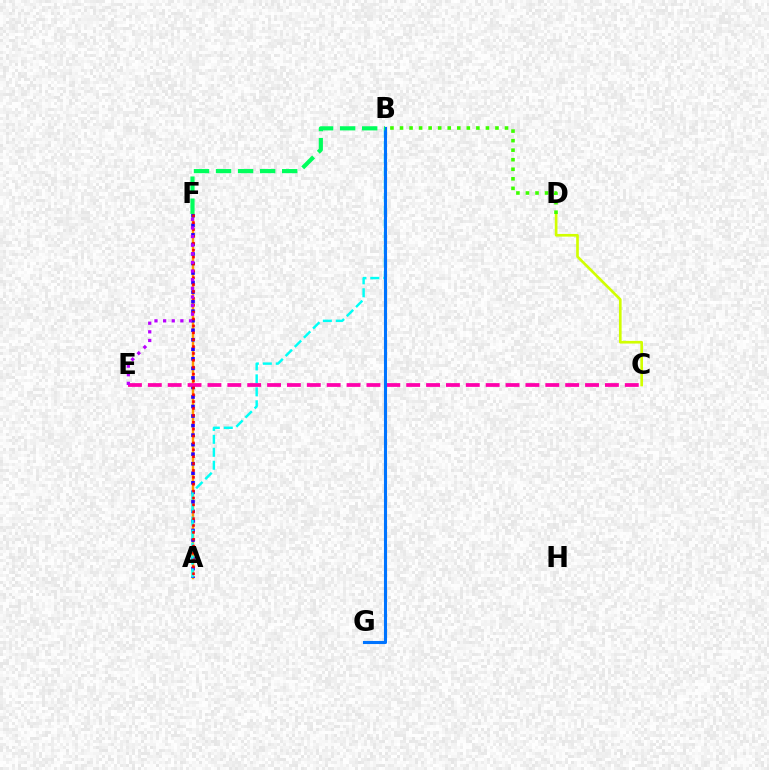{('A', 'F'): [{'color': '#ff9400', 'line_style': 'solid', 'thickness': 1.76}, {'color': '#2500ff', 'line_style': 'dotted', 'thickness': 2.59}, {'color': '#ff0000', 'line_style': 'dotted', 'thickness': 1.87}], ('A', 'B'): [{'color': '#00fff6', 'line_style': 'dashed', 'thickness': 1.76}], ('C', 'E'): [{'color': '#ff00ac', 'line_style': 'dashed', 'thickness': 2.7}], ('B', 'G'): [{'color': '#0074ff', 'line_style': 'solid', 'thickness': 2.22}], ('C', 'D'): [{'color': '#d1ff00', 'line_style': 'solid', 'thickness': 1.92}], ('E', 'F'): [{'color': '#b900ff', 'line_style': 'dotted', 'thickness': 2.34}], ('B', 'F'): [{'color': '#00ff5c', 'line_style': 'dashed', 'thickness': 3.0}], ('B', 'D'): [{'color': '#3dff00', 'line_style': 'dotted', 'thickness': 2.59}]}